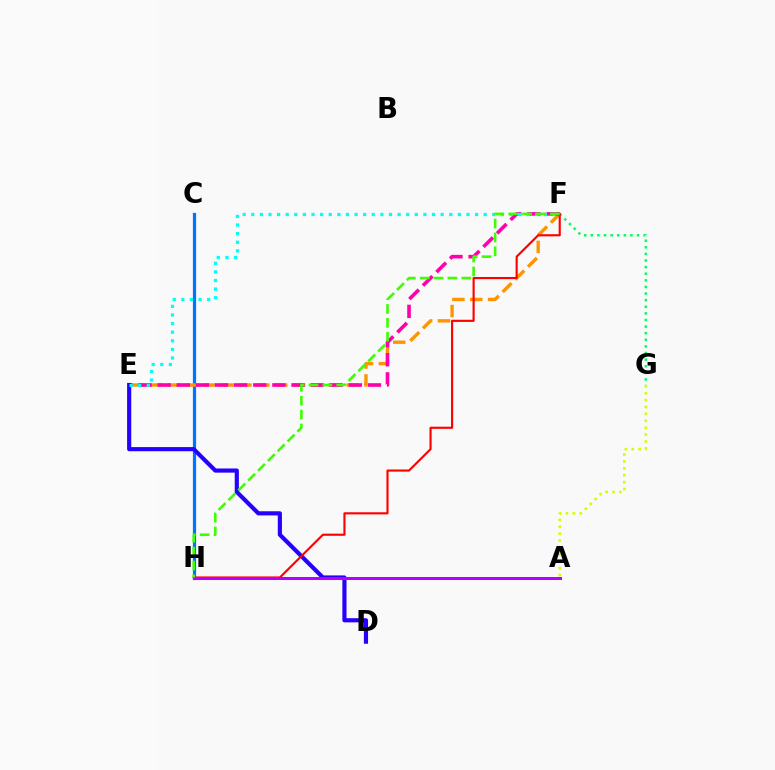{('F', 'G'): [{'color': '#00ff5c', 'line_style': 'dotted', 'thickness': 1.8}], ('C', 'H'): [{'color': '#0074ff', 'line_style': 'solid', 'thickness': 2.32}], ('A', 'G'): [{'color': '#d1ff00', 'line_style': 'dotted', 'thickness': 1.88}], ('E', 'F'): [{'color': '#ff9400', 'line_style': 'dashed', 'thickness': 2.43}, {'color': '#ff00ac', 'line_style': 'dashed', 'thickness': 2.6}, {'color': '#00fff6', 'line_style': 'dotted', 'thickness': 2.34}], ('D', 'E'): [{'color': '#2500ff', 'line_style': 'solid', 'thickness': 2.99}], ('F', 'H'): [{'color': '#ff0000', 'line_style': 'solid', 'thickness': 1.54}, {'color': '#3dff00', 'line_style': 'dashed', 'thickness': 1.89}], ('A', 'H'): [{'color': '#b900ff', 'line_style': 'solid', 'thickness': 2.17}]}